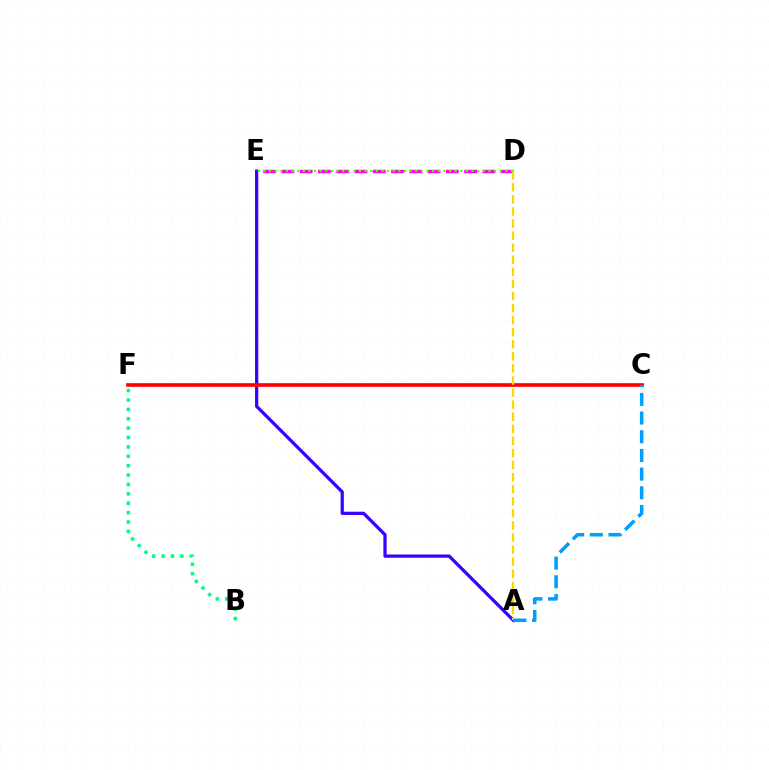{('B', 'F'): [{'color': '#00ff86', 'line_style': 'dotted', 'thickness': 2.55}], ('D', 'E'): [{'color': '#ff00ed', 'line_style': 'dashed', 'thickness': 2.48}, {'color': '#4fff00', 'line_style': 'dotted', 'thickness': 1.53}], ('A', 'E'): [{'color': '#3700ff', 'line_style': 'solid', 'thickness': 2.33}], ('C', 'F'): [{'color': '#ff0000', 'line_style': 'solid', 'thickness': 2.63}], ('A', 'D'): [{'color': '#ffd500', 'line_style': 'dashed', 'thickness': 1.64}], ('A', 'C'): [{'color': '#009eff', 'line_style': 'dashed', 'thickness': 2.54}]}